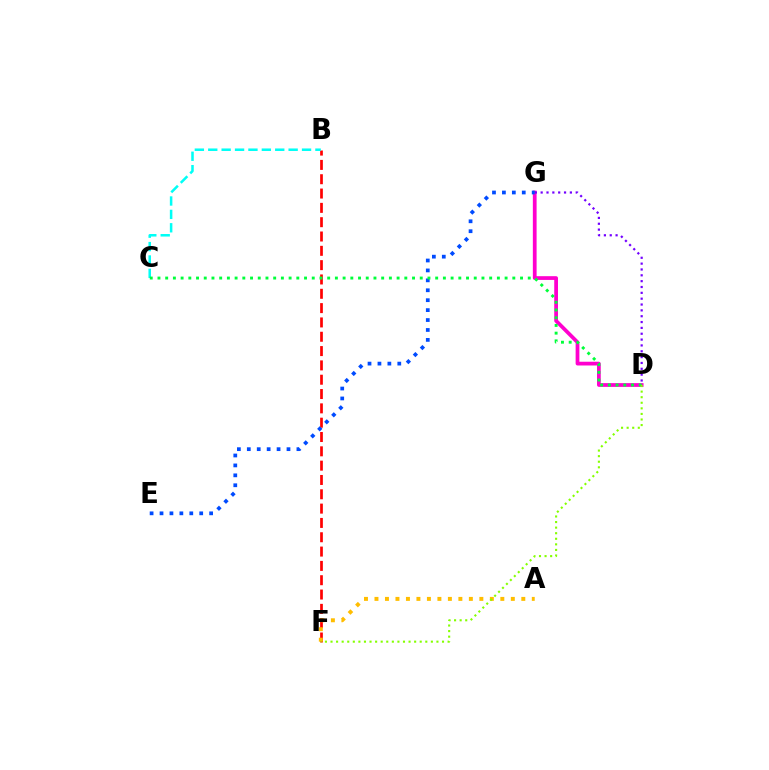{('D', 'G'): [{'color': '#ff00cf', 'line_style': 'solid', 'thickness': 2.7}, {'color': '#7200ff', 'line_style': 'dotted', 'thickness': 1.59}], ('B', 'F'): [{'color': '#ff0000', 'line_style': 'dashed', 'thickness': 1.95}], ('A', 'F'): [{'color': '#ffbd00', 'line_style': 'dotted', 'thickness': 2.85}], ('B', 'C'): [{'color': '#00fff6', 'line_style': 'dashed', 'thickness': 1.82}], ('E', 'G'): [{'color': '#004bff', 'line_style': 'dotted', 'thickness': 2.7}], ('C', 'D'): [{'color': '#00ff39', 'line_style': 'dotted', 'thickness': 2.1}], ('D', 'F'): [{'color': '#84ff00', 'line_style': 'dotted', 'thickness': 1.51}]}